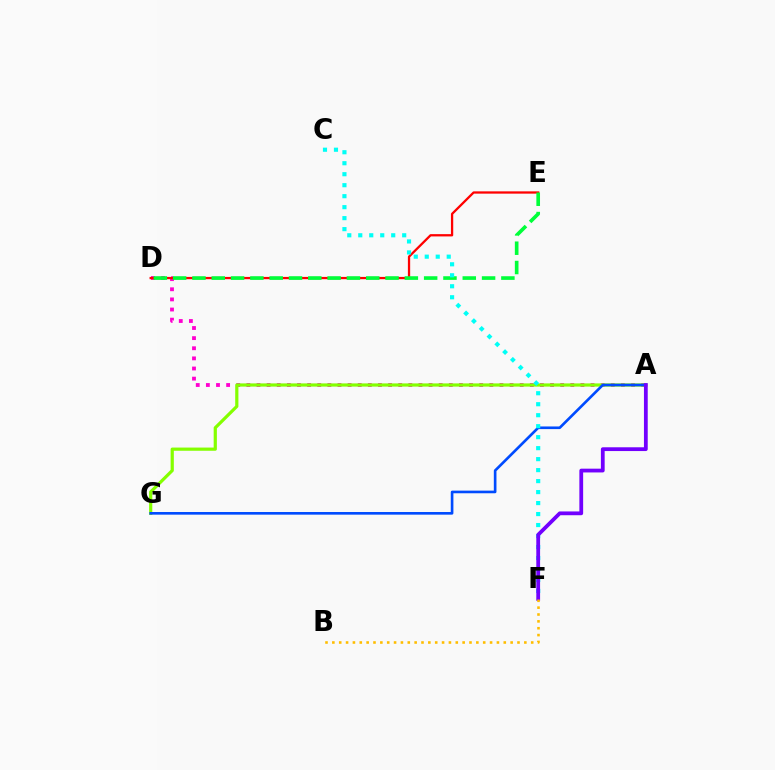{('A', 'D'): [{'color': '#ff00cf', 'line_style': 'dotted', 'thickness': 2.75}], ('D', 'E'): [{'color': '#ff0000', 'line_style': 'solid', 'thickness': 1.64}, {'color': '#00ff39', 'line_style': 'dashed', 'thickness': 2.62}], ('A', 'G'): [{'color': '#84ff00', 'line_style': 'solid', 'thickness': 2.3}, {'color': '#004bff', 'line_style': 'solid', 'thickness': 1.9}], ('C', 'F'): [{'color': '#00fff6', 'line_style': 'dotted', 'thickness': 2.98}], ('A', 'F'): [{'color': '#7200ff', 'line_style': 'solid', 'thickness': 2.72}], ('B', 'F'): [{'color': '#ffbd00', 'line_style': 'dotted', 'thickness': 1.86}]}